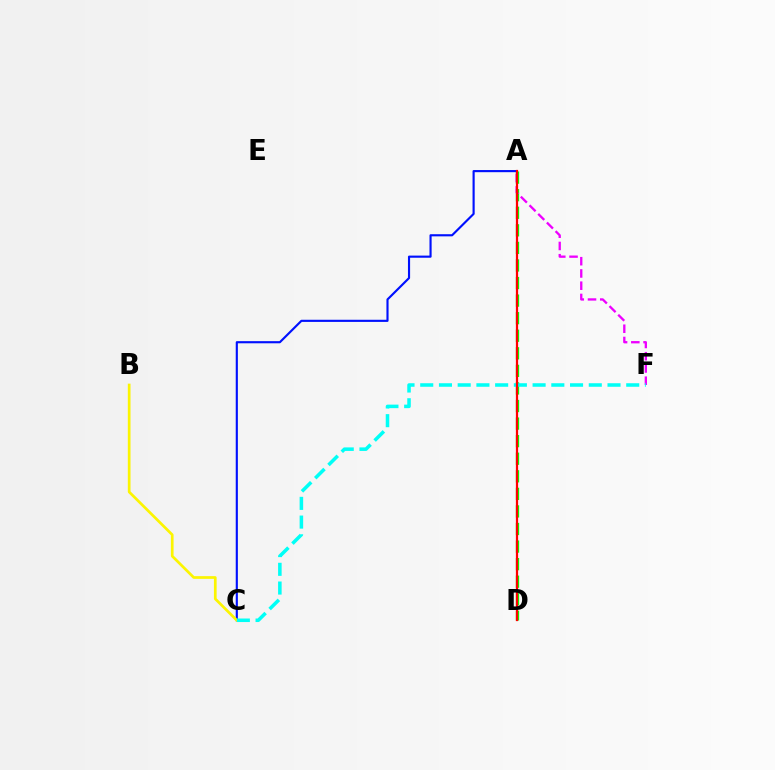{('A', 'D'): [{'color': '#08ff00', 'line_style': 'dashed', 'thickness': 2.39}, {'color': '#ff0000', 'line_style': 'solid', 'thickness': 1.61}], ('A', 'F'): [{'color': '#ee00ff', 'line_style': 'dashed', 'thickness': 1.66}], ('A', 'C'): [{'color': '#0010ff', 'line_style': 'solid', 'thickness': 1.54}], ('B', 'C'): [{'color': '#fcf500', 'line_style': 'solid', 'thickness': 1.95}], ('C', 'F'): [{'color': '#00fff6', 'line_style': 'dashed', 'thickness': 2.54}]}